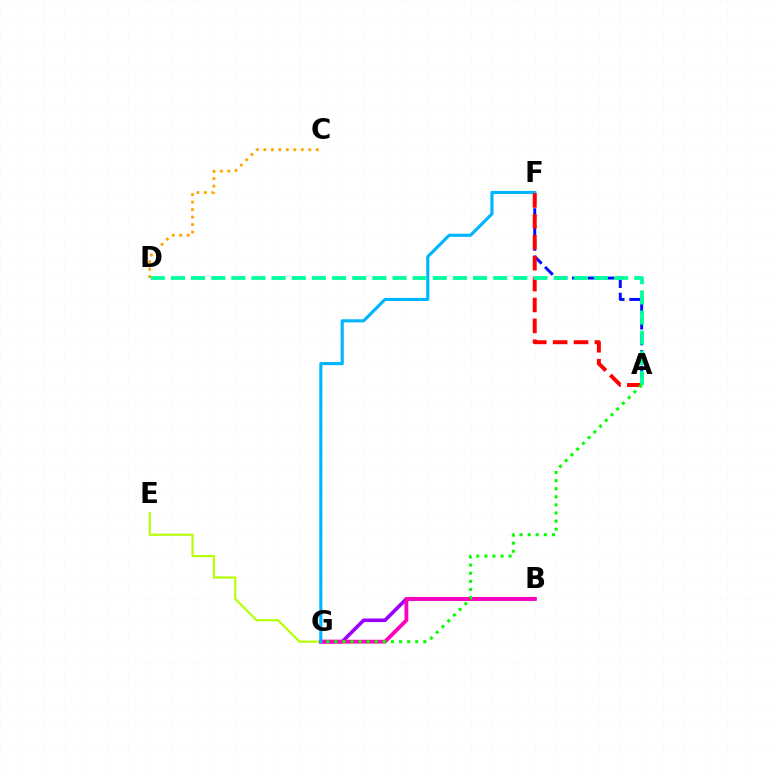{('C', 'D'): [{'color': '#ffa500', 'line_style': 'dotted', 'thickness': 2.03}], ('E', 'G'): [{'color': '#b3ff00', 'line_style': 'solid', 'thickness': 1.54}], ('A', 'F'): [{'color': '#0010ff', 'line_style': 'dashed', 'thickness': 2.14}, {'color': '#ff0000', 'line_style': 'dashed', 'thickness': 2.84}], ('B', 'G'): [{'color': '#9b00ff', 'line_style': 'solid', 'thickness': 2.59}, {'color': '#ff00bd', 'line_style': 'solid', 'thickness': 2.75}], ('F', 'G'): [{'color': '#00b5ff', 'line_style': 'solid', 'thickness': 2.24}], ('A', 'D'): [{'color': '#00ff9d', 'line_style': 'dashed', 'thickness': 2.74}], ('A', 'G'): [{'color': '#08ff00', 'line_style': 'dotted', 'thickness': 2.2}]}